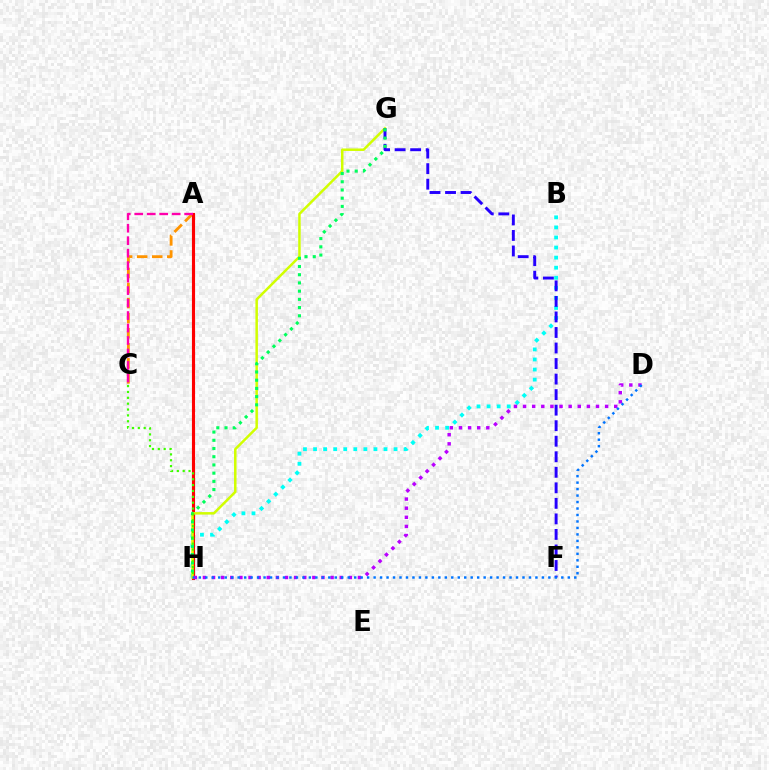{('A', 'C'): [{'color': '#ff9400', 'line_style': 'dashed', 'thickness': 2.05}, {'color': '#ff00ac', 'line_style': 'dashed', 'thickness': 1.69}], ('B', 'H'): [{'color': '#00fff6', 'line_style': 'dotted', 'thickness': 2.73}], ('A', 'H'): [{'color': '#ff0000', 'line_style': 'solid', 'thickness': 2.25}], ('G', 'H'): [{'color': '#d1ff00', 'line_style': 'solid', 'thickness': 1.8}, {'color': '#00ff5c', 'line_style': 'dotted', 'thickness': 2.23}], ('D', 'H'): [{'color': '#b900ff', 'line_style': 'dotted', 'thickness': 2.48}, {'color': '#0074ff', 'line_style': 'dotted', 'thickness': 1.76}], ('F', 'G'): [{'color': '#2500ff', 'line_style': 'dashed', 'thickness': 2.11}], ('C', 'H'): [{'color': '#3dff00', 'line_style': 'dotted', 'thickness': 1.59}]}